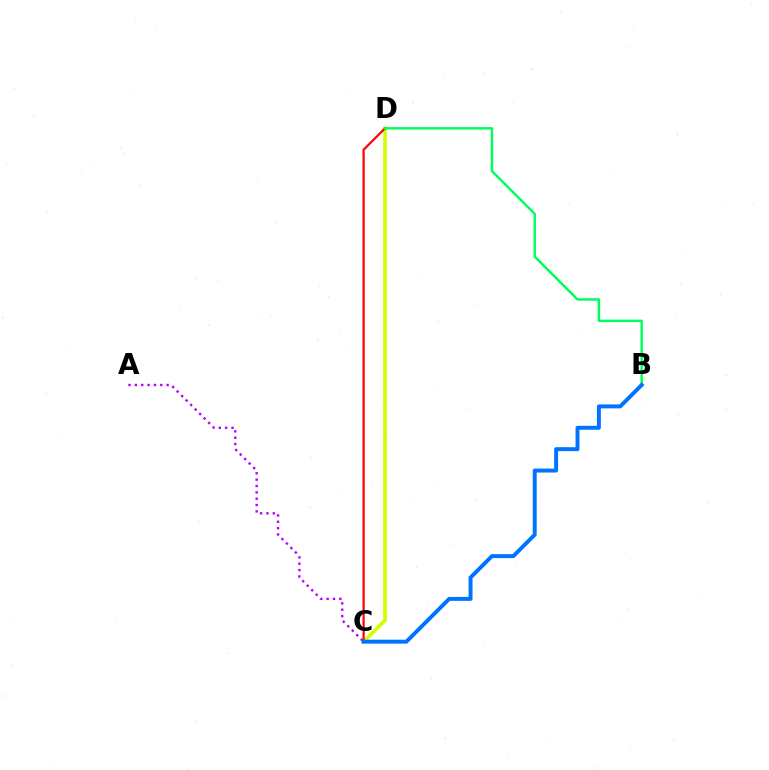{('C', 'D'): [{'color': '#d1ff00', 'line_style': 'solid', 'thickness': 2.68}, {'color': '#ff0000', 'line_style': 'solid', 'thickness': 1.58}], ('A', 'C'): [{'color': '#b900ff', 'line_style': 'dotted', 'thickness': 1.73}], ('B', 'D'): [{'color': '#00ff5c', 'line_style': 'solid', 'thickness': 1.76}], ('B', 'C'): [{'color': '#0074ff', 'line_style': 'solid', 'thickness': 2.84}]}